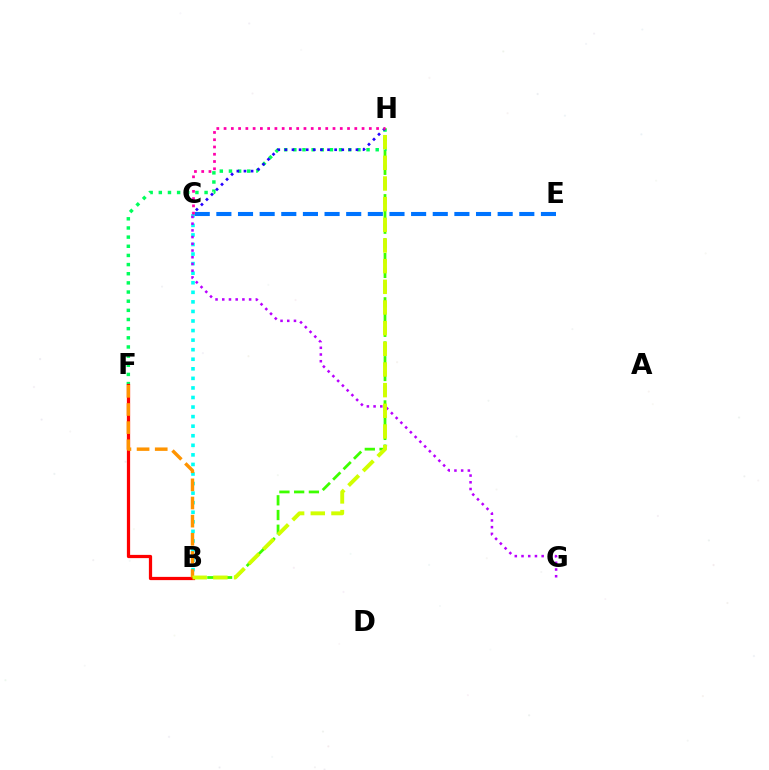{('B', 'H'): [{'color': '#3dff00', 'line_style': 'dashed', 'thickness': 2.0}, {'color': '#d1ff00', 'line_style': 'dashed', 'thickness': 2.81}], ('F', 'H'): [{'color': '#00ff5c', 'line_style': 'dotted', 'thickness': 2.49}], ('B', 'C'): [{'color': '#00fff6', 'line_style': 'dotted', 'thickness': 2.6}], ('B', 'F'): [{'color': '#ff0000', 'line_style': 'solid', 'thickness': 2.33}, {'color': '#ff9400', 'line_style': 'dashed', 'thickness': 2.46}], ('C', 'E'): [{'color': '#0074ff', 'line_style': 'dashed', 'thickness': 2.94}], ('C', 'G'): [{'color': '#b900ff', 'line_style': 'dotted', 'thickness': 1.82}], ('C', 'H'): [{'color': '#2500ff', 'line_style': 'dotted', 'thickness': 1.93}, {'color': '#ff00ac', 'line_style': 'dotted', 'thickness': 1.97}]}